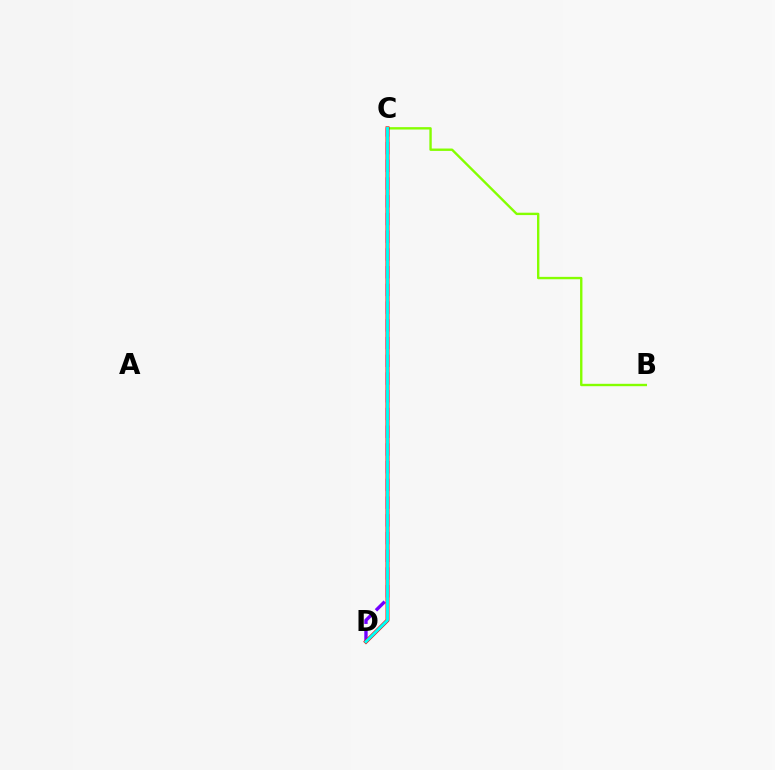{('B', 'C'): [{'color': '#84ff00', 'line_style': 'solid', 'thickness': 1.72}], ('C', 'D'): [{'color': '#7200ff', 'line_style': 'dashed', 'thickness': 2.41}, {'color': '#ff0000', 'line_style': 'solid', 'thickness': 2.82}, {'color': '#00fff6', 'line_style': 'solid', 'thickness': 2.09}]}